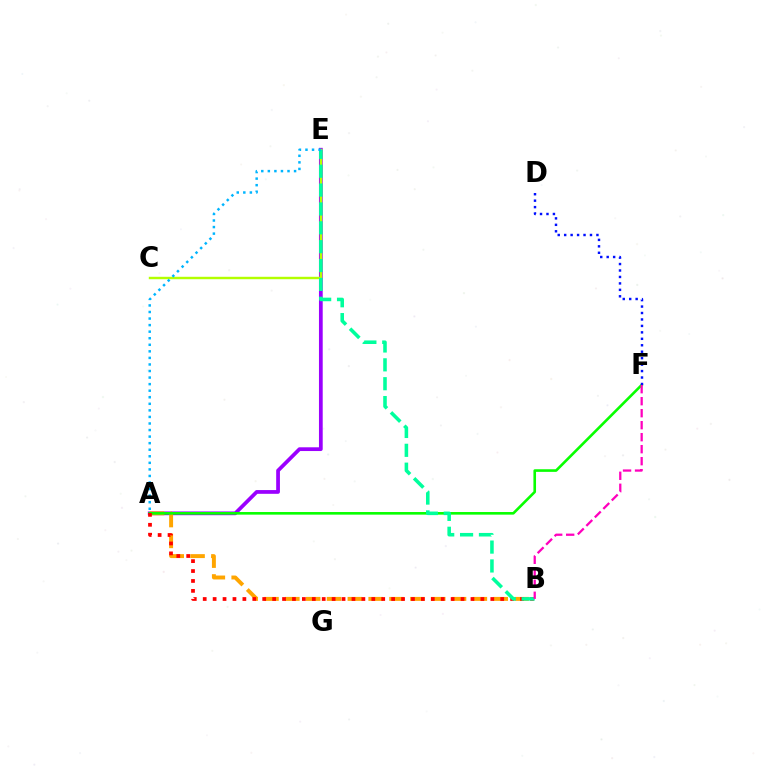{('A', 'E'): [{'color': '#9b00ff', 'line_style': 'solid', 'thickness': 2.7}, {'color': '#00b5ff', 'line_style': 'dotted', 'thickness': 1.78}], ('A', 'B'): [{'color': '#ffa500', 'line_style': 'dashed', 'thickness': 2.83}, {'color': '#ff0000', 'line_style': 'dotted', 'thickness': 2.69}], ('C', 'E'): [{'color': '#b3ff00', 'line_style': 'solid', 'thickness': 1.74}], ('A', 'F'): [{'color': '#08ff00', 'line_style': 'solid', 'thickness': 1.88}], ('B', 'E'): [{'color': '#00ff9d', 'line_style': 'dashed', 'thickness': 2.56}], ('B', 'F'): [{'color': '#ff00bd', 'line_style': 'dashed', 'thickness': 1.63}], ('D', 'F'): [{'color': '#0010ff', 'line_style': 'dotted', 'thickness': 1.75}]}